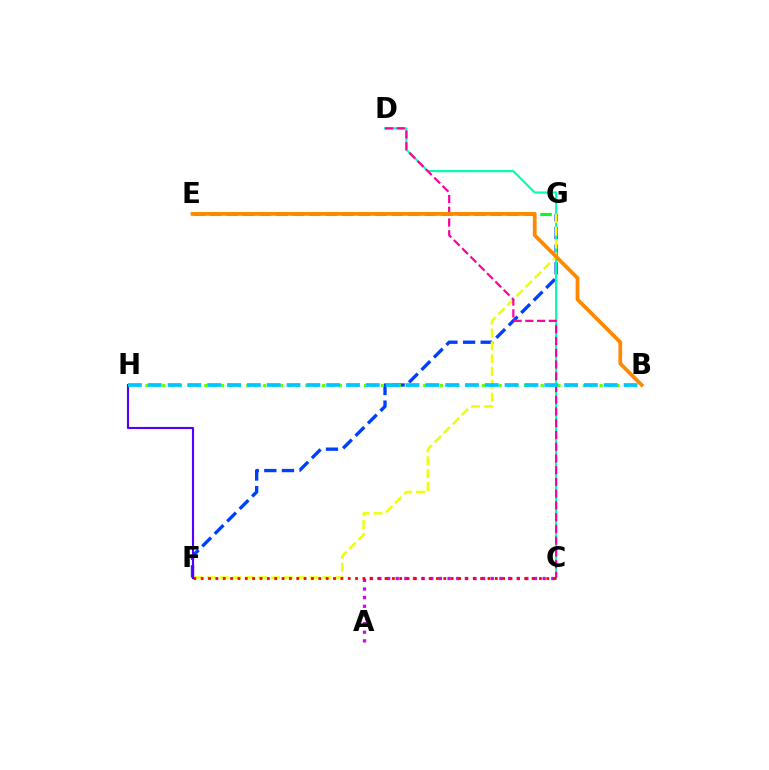{('F', 'G'): [{'color': '#003fff', 'line_style': 'dashed', 'thickness': 2.39}, {'color': '#eeff00', 'line_style': 'dashed', 'thickness': 1.74}], ('C', 'D'): [{'color': '#00ffaf', 'line_style': 'solid', 'thickness': 1.54}, {'color': '#ff00a0', 'line_style': 'dashed', 'thickness': 1.6}], ('A', 'C'): [{'color': '#d600ff', 'line_style': 'dotted', 'thickness': 2.35}], ('C', 'F'): [{'color': '#ff0000', 'line_style': 'dotted', 'thickness': 2.0}], ('F', 'H'): [{'color': '#4f00ff', 'line_style': 'solid', 'thickness': 1.54}], ('B', 'H'): [{'color': '#66ff00', 'line_style': 'dotted', 'thickness': 2.29}, {'color': '#00c7ff', 'line_style': 'dashed', 'thickness': 2.69}], ('E', 'G'): [{'color': '#00ff27', 'line_style': 'dashed', 'thickness': 2.24}], ('B', 'E'): [{'color': '#ff8800', 'line_style': 'solid', 'thickness': 2.69}]}